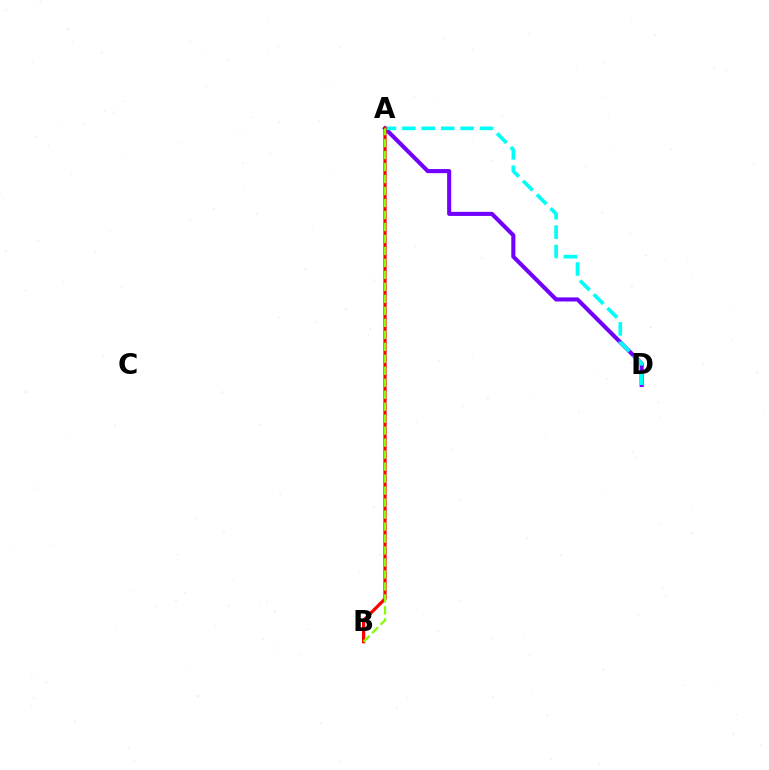{('A', 'D'): [{'color': '#7200ff', 'line_style': 'solid', 'thickness': 2.95}, {'color': '#00fff6', 'line_style': 'dashed', 'thickness': 2.64}], ('A', 'B'): [{'color': '#ff0000', 'line_style': 'solid', 'thickness': 2.33}, {'color': '#84ff00', 'line_style': 'dashed', 'thickness': 1.63}]}